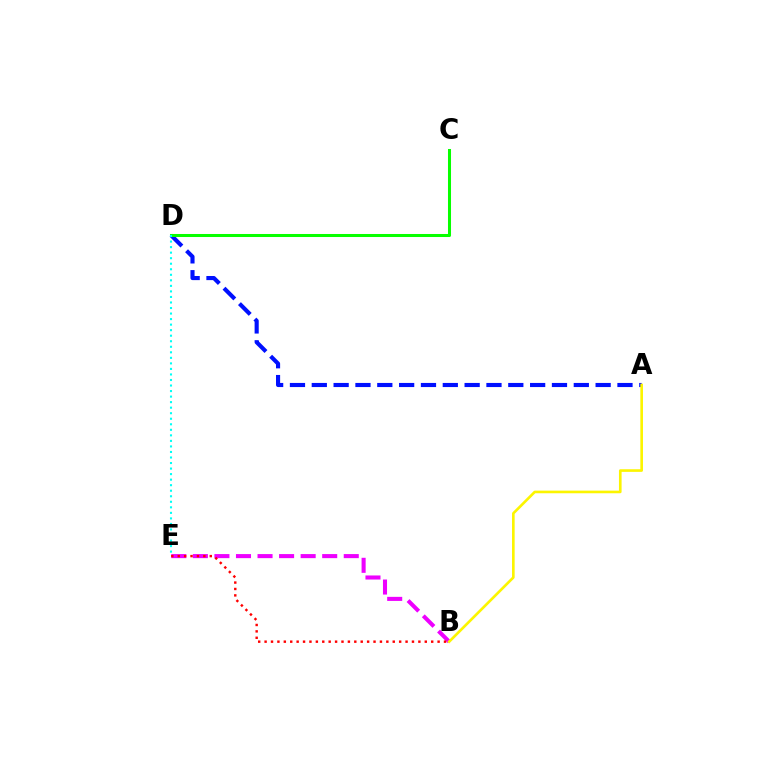{('B', 'E'): [{'color': '#ee00ff', 'line_style': 'dashed', 'thickness': 2.93}, {'color': '#ff0000', 'line_style': 'dotted', 'thickness': 1.74}], ('A', 'D'): [{'color': '#0010ff', 'line_style': 'dashed', 'thickness': 2.97}], ('A', 'B'): [{'color': '#fcf500', 'line_style': 'solid', 'thickness': 1.9}], ('C', 'D'): [{'color': '#08ff00', 'line_style': 'solid', 'thickness': 2.18}], ('D', 'E'): [{'color': '#00fff6', 'line_style': 'dotted', 'thickness': 1.5}]}